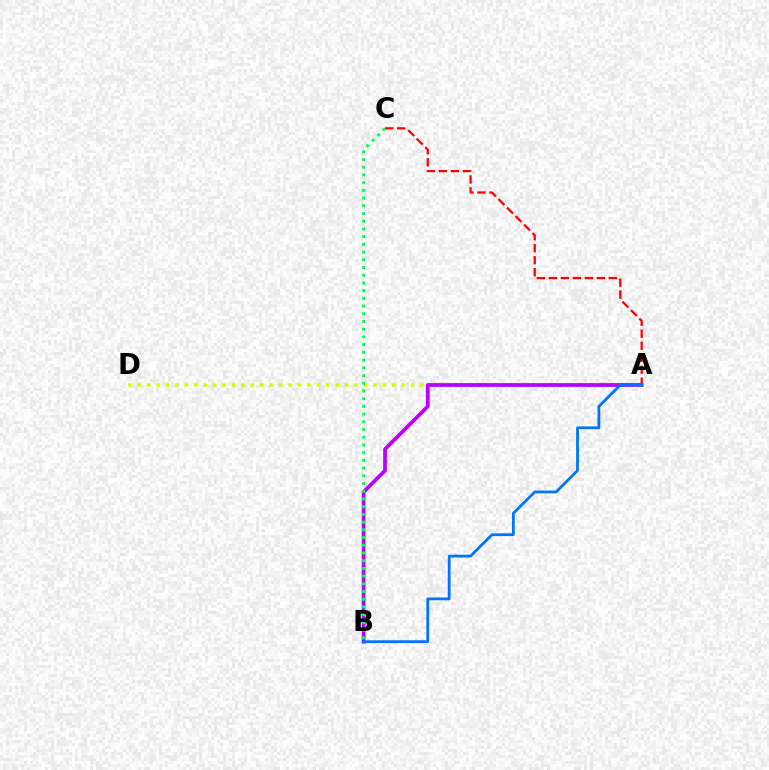{('A', 'D'): [{'color': '#d1ff00', 'line_style': 'dotted', 'thickness': 2.56}], ('A', 'C'): [{'color': '#ff0000', 'line_style': 'dashed', 'thickness': 1.63}], ('A', 'B'): [{'color': '#b900ff', 'line_style': 'solid', 'thickness': 2.69}, {'color': '#0074ff', 'line_style': 'solid', 'thickness': 2.0}], ('B', 'C'): [{'color': '#00ff5c', 'line_style': 'dotted', 'thickness': 2.1}]}